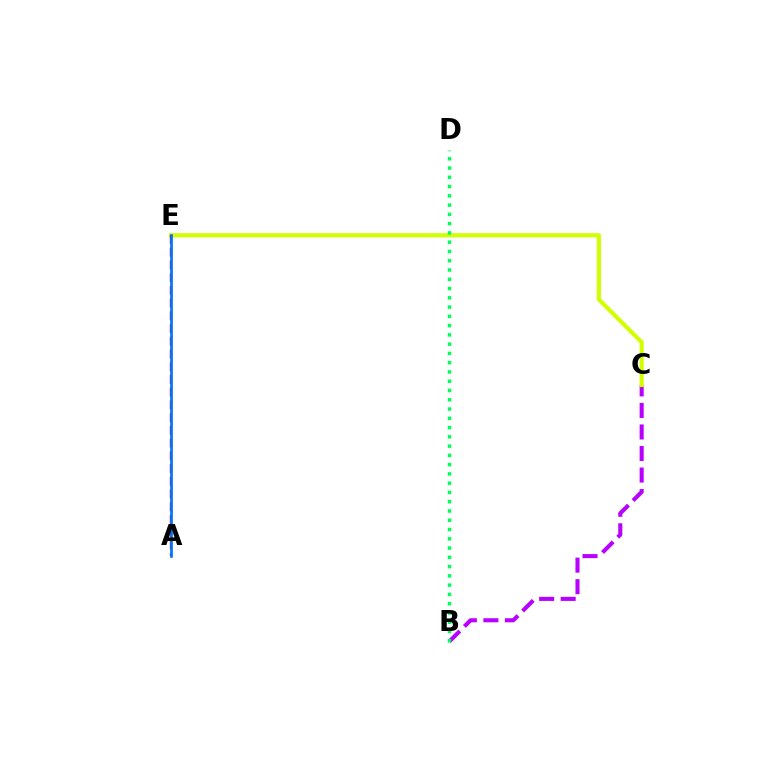{('B', 'C'): [{'color': '#b900ff', 'line_style': 'dashed', 'thickness': 2.93}], ('C', 'E'): [{'color': '#d1ff00', 'line_style': 'solid', 'thickness': 3.0}], ('B', 'D'): [{'color': '#00ff5c', 'line_style': 'dotted', 'thickness': 2.52}], ('A', 'E'): [{'color': '#ff0000', 'line_style': 'dashed', 'thickness': 1.73}, {'color': '#0074ff', 'line_style': 'solid', 'thickness': 1.93}]}